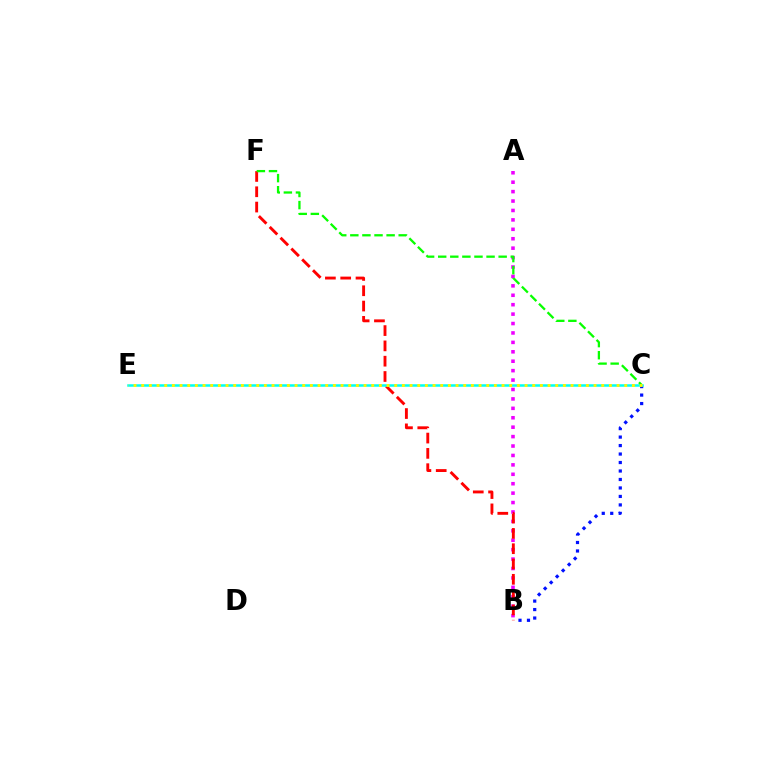{('B', 'C'): [{'color': '#0010ff', 'line_style': 'dotted', 'thickness': 2.3}], ('A', 'B'): [{'color': '#ee00ff', 'line_style': 'dotted', 'thickness': 2.56}], ('B', 'F'): [{'color': '#ff0000', 'line_style': 'dashed', 'thickness': 2.08}], ('C', 'E'): [{'color': '#00fff6', 'line_style': 'solid', 'thickness': 1.81}, {'color': '#fcf500', 'line_style': 'dotted', 'thickness': 2.08}], ('C', 'F'): [{'color': '#08ff00', 'line_style': 'dashed', 'thickness': 1.64}]}